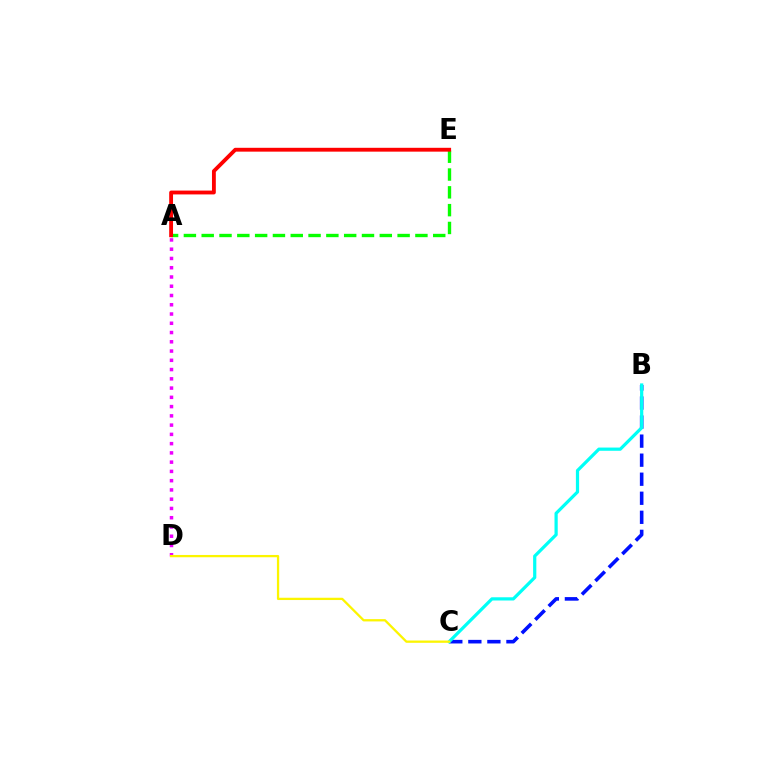{('B', 'C'): [{'color': '#0010ff', 'line_style': 'dashed', 'thickness': 2.59}, {'color': '#00fff6', 'line_style': 'solid', 'thickness': 2.32}], ('A', 'D'): [{'color': '#ee00ff', 'line_style': 'dotted', 'thickness': 2.52}], ('A', 'E'): [{'color': '#08ff00', 'line_style': 'dashed', 'thickness': 2.42}, {'color': '#ff0000', 'line_style': 'solid', 'thickness': 2.77}], ('C', 'D'): [{'color': '#fcf500', 'line_style': 'solid', 'thickness': 1.65}]}